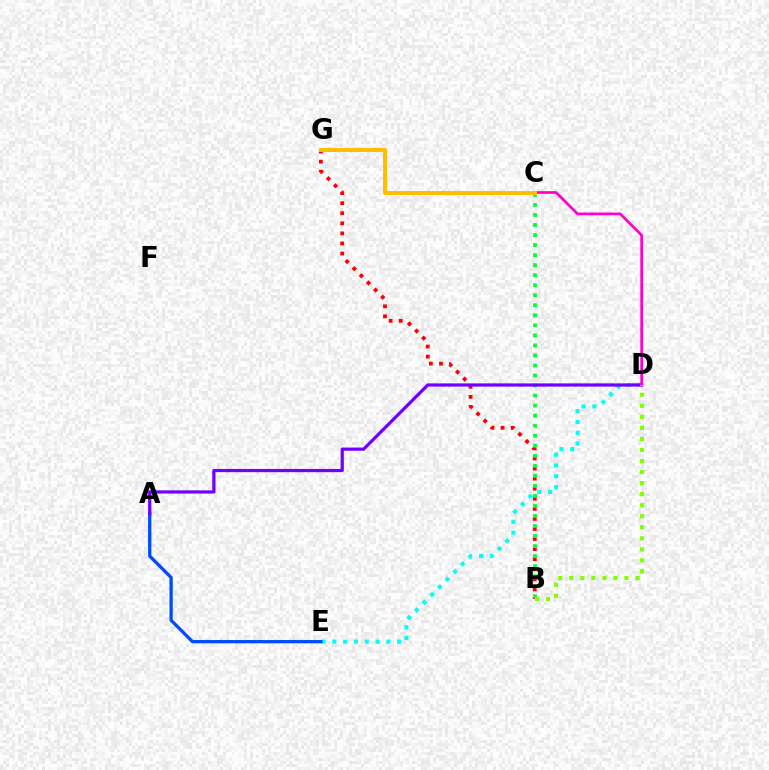{('B', 'G'): [{'color': '#ff0000', 'line_style': 'dotted', 'thickness': 2.74}], ('D', 'E'): [{'color': '#00fff6', 'line_style': 'dotted', 'thickness': 2.94}], ('A', 'E'): [{'color': '#004bff', 'line_style': 'solid', 'thickness': 2.36}], ('B', 'C'): [{'color': '#00ff39', 'line_style': 'dotted', 'thickness': 2.73}], ('A', 'D'): [{'color': '#7200ff', 'line_style': 'solid', 'thickness': 2.31}], ('C', 'D'): [{'color': '#ff00cf', 'line_style': 'solid', 'thickness': 1.95}], ('B', 'D'): [{'color': '#84ff00', 'line_style': 'dotted', 'thickness': 3.0}], ('C', 'G'): [{'color': '#ffbd00', 'line_style': 'solid', 'thickness': 2.84}]}